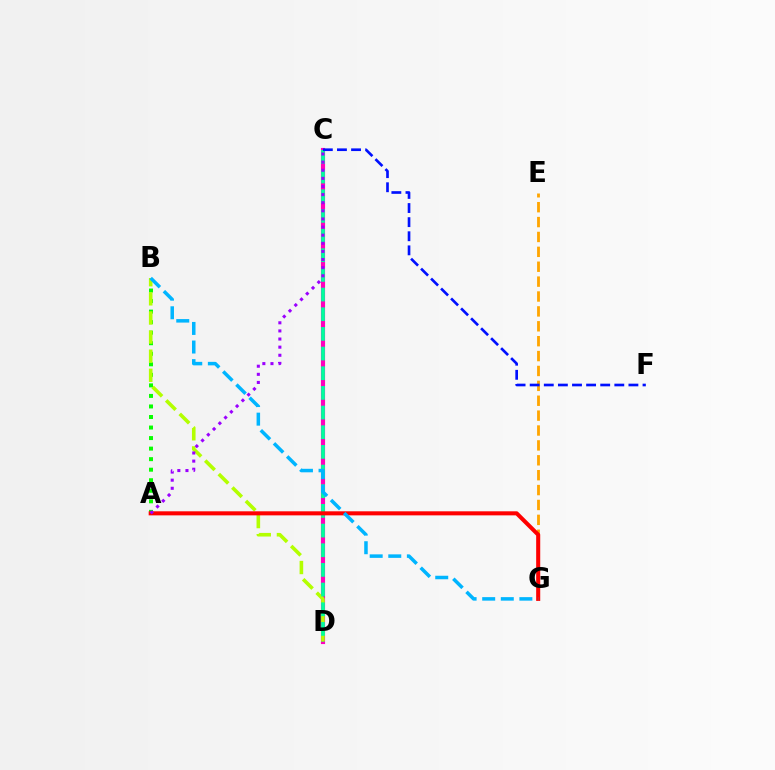{('E', 'G'): [{'color': '#ffa500', 'line_style': 'dashed', 'thickness': 2.02}], ('A', 'B'): [{'color': '#08ff00', 'line_style': 'dotted', 'thickness': 2.86}], ('C', 'D'): [{'color': '#ff00bd', 'line_style': 'solid', 'thickness': 2.98}, {'color': '#00ff9d', 'line_style': 'dashed', 'thickness': 2.67}], ('B', 'D'): [{'color': '#b3ff00', 'line_style': 'dashed', 'thickness': 2.6}], ('C', 'F'): [{'color': '#0010ff', 'line_style': 'dashed', 'thickness': 1.92}], ('A', 'G'): [{'color': '#ff0000', 'line_style': 'solid', 'thickness': 2.92}], ('B', 'G'): [{'color': '#00b5ff', 'line_style': 'dashed', 'thickness': 2.53}], ('A', 'C'): [{'color': '#9b00ff', 'line_style': 'dotted', 'thickness': 2.21}]}